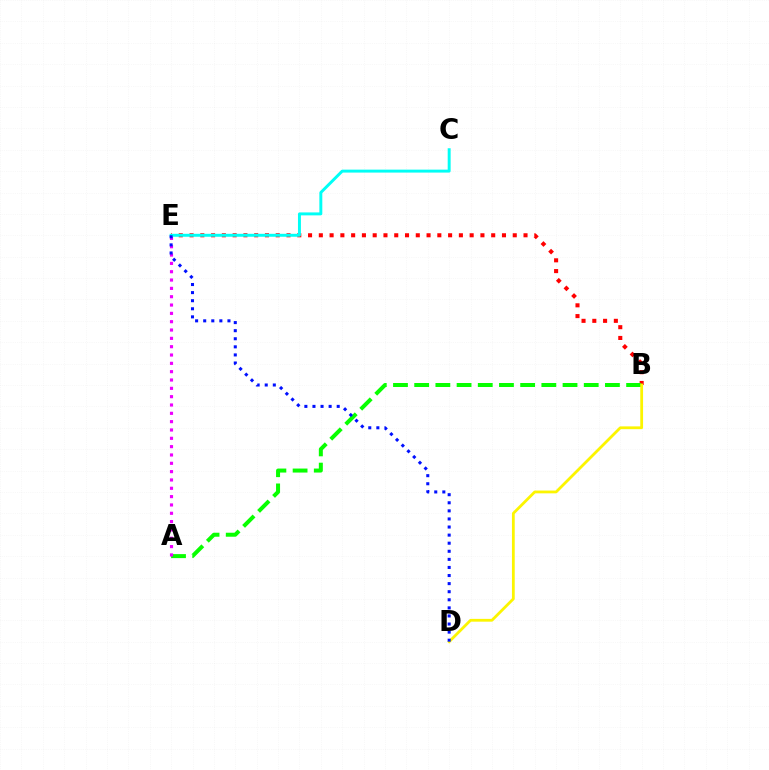{('B', 'E'): [{'color': '#ff0000', 'line_style': 'dotted', 'thickness': 2.93}], ('A', 'B'): [{'color': '#08ff00', 'line_style': 'dashed', 'thickness': 2.88}], ('B', 'D'): [{'color': '#fcf500', 'line_style': 'solid', 'thickness': 2.01}], ('A', 'E'): [{'color': '#ee00ff', 'line_style': 'dotted', 'thickness': 2.26}], ('C', 'E'): [{'color': '#00fff6', 'line_style': 'solid', 'thickness': 2.13}], ('D', 'E'): [{'color': '#0010ff', 'line_style': 'dotted', 'thickness': 2.2}]}